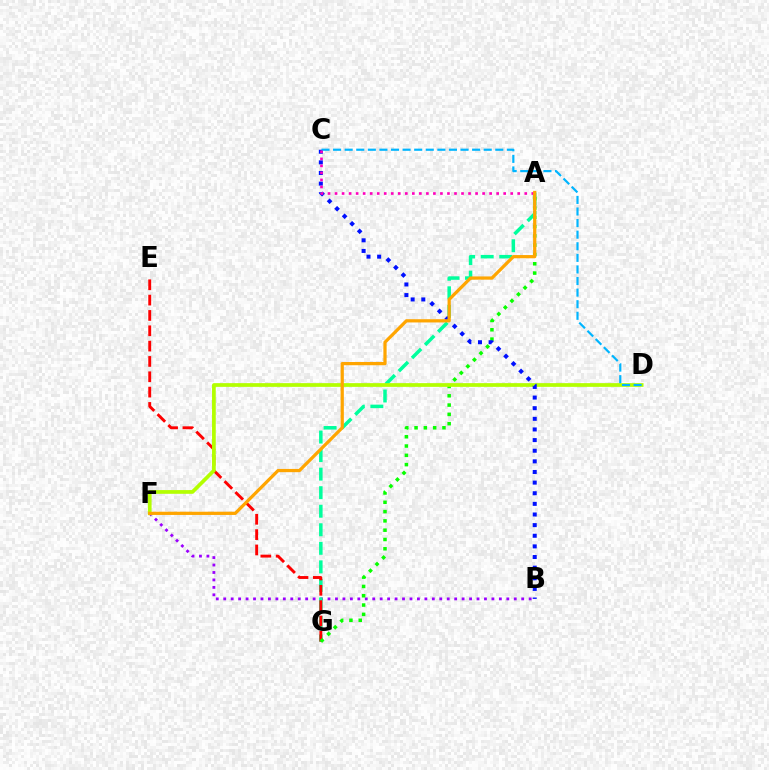{('B', 'F'): [{'color': '#9b00ff', 'line_style': 'dotted', 'thickness': 2.02}], ('A', 'G'): [{'color': '#00ff9d', 'line_style': 'dashed', 'thickness': 2.52}, {'color': '#08ff00', 'line_style': 'dotted', 'thickness': 2.53}], ('E', 'G'): [{'color': '#ff0000', 'line_style': 'dashed', 'thickness': 2.08}], ('D', 'F'): [{'color': '#b3ff00', 'line_style': 'solid', 'thickness': 2.68}], ('B', 'C'): [{'color': '#0010ff', 'line_style': 'dotted', 'thickness': 2.89}], ('C', 'D'): [{'color': '#00b5ff', 'line_style': 'dashed', 'thickness': 1.57}], ('A', 'C'): [{'color': '#ff00bd', 'line_style': 'dotted', 'thickness': 1.91}], ('A', 'F'): [{'color': '#ffa500', 'line_style': 'solid', 'thickness': 2.33}]}